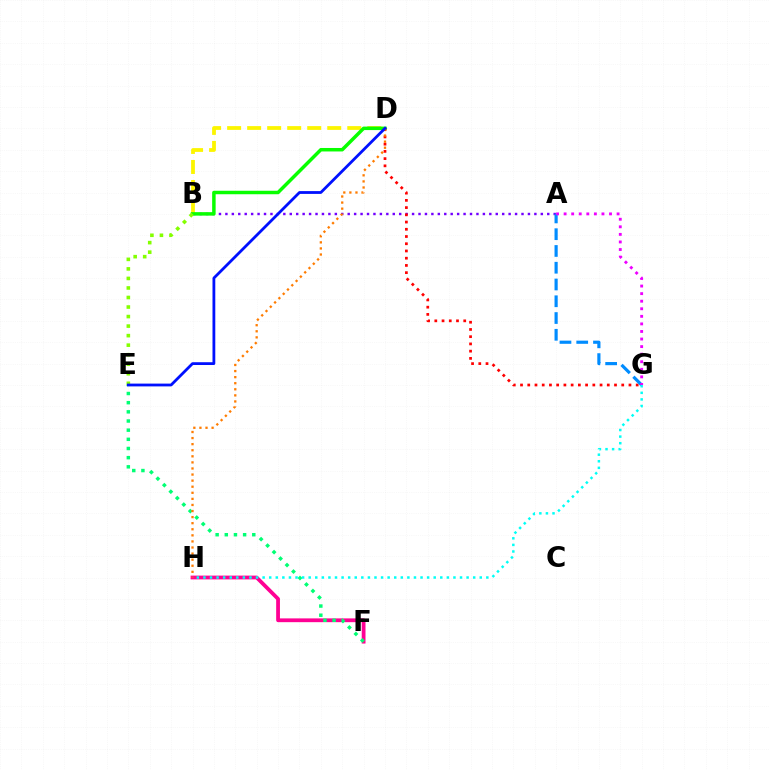{('A', 'B'): [{'color': '#7200ff', 'line_style': 'dotted', 'thickness': 1.75}], ('B', 'D'): [{'color': '#fcf500', 'line_style': 'dashed', 'thickness': 2.72}, {'color': '#08ff00', 'line_style': 'solid', 'thickness': 2.51}], ('F', 'H'): [{'color': '#ff0094', 'line_style': 'solid', 'thickness': 2.72}], ('E', 'F'): [{'color': '#00ff74', 'line_style': 'dotted', 'thickness': 2.49}], ('D', 'G'): [{'color': '#ff0000', 'line_style': 'dotted', 'thickness': 1.96}], ('B', 'E'): [{'color': '#84ff00', 'line_style': 'dotted', 'thickness': 2.59}], ('D', 'H'): [{'color': '#ff7c00', 'line_style': 'dotted', 'thickness': 1.65}], ('D', 'E'): [{'color': '#0010ff', 'line_style': 'solid', 'thickness': 2.01}], ('A', 'G'): [{'color': '#008cff', 'line_style': 'dashed', 'thickness': 2.28}, {'color': '#ee00ff', 'line_style': 'dotted', 'thickness': 2.06}], ('G', 'H'): [{'color': '#00fff6', 'line_style': 'dotted', 'thickness': 1.79}]}